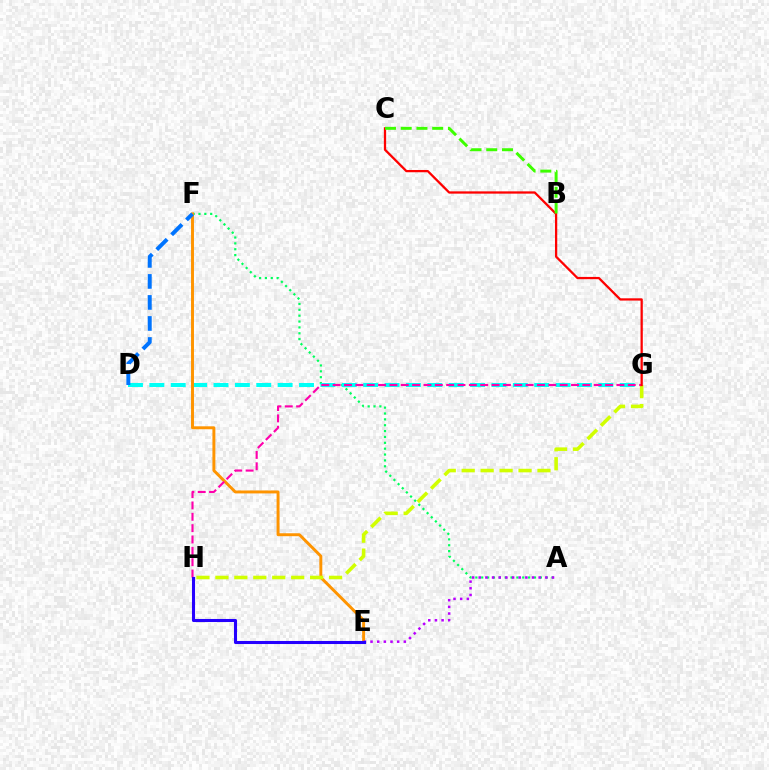{('A', 'F'): [{'color': '#00ff5c', 'line_style': 'dotted', 'thickness': 1.59}], ('D', 'G'): [{'color': '#00fff6', 'line_style': 'dashed', 'thickness': 2.9}], ('E', 'F'): [{'color': '#ff9400', 'line_style': 'solid', 'thickness': 2.12}], ('G', 'H'): [{'color': '#d1ff00', 'line_style': 'dashed', 'thickness': 2.57}, {'color': '#ff00ac', 'line_style': 'dashed', 'thickness': 1.54}], ('A', 'E'): [{'color': '#b900ff', 'line_style': 'dotted', 'thickness': 1.81}], ('C', 'G'): [{'color': '#ff0000', 'line_style': 'solid', 'thickness': 1.63}], ('E', 'H'): [{'color': '#2500ff', 'line_style': 'solid', 'thickness': 2.2}], ('D', 'F'): [{'color': '#0074ff', 'line_style': 'dashed', 'thickness': 2.86}], ('B', 'C'): [{'color': '#3dff00', 'line_style': 'dashed', 'thickness': 2.14}]}